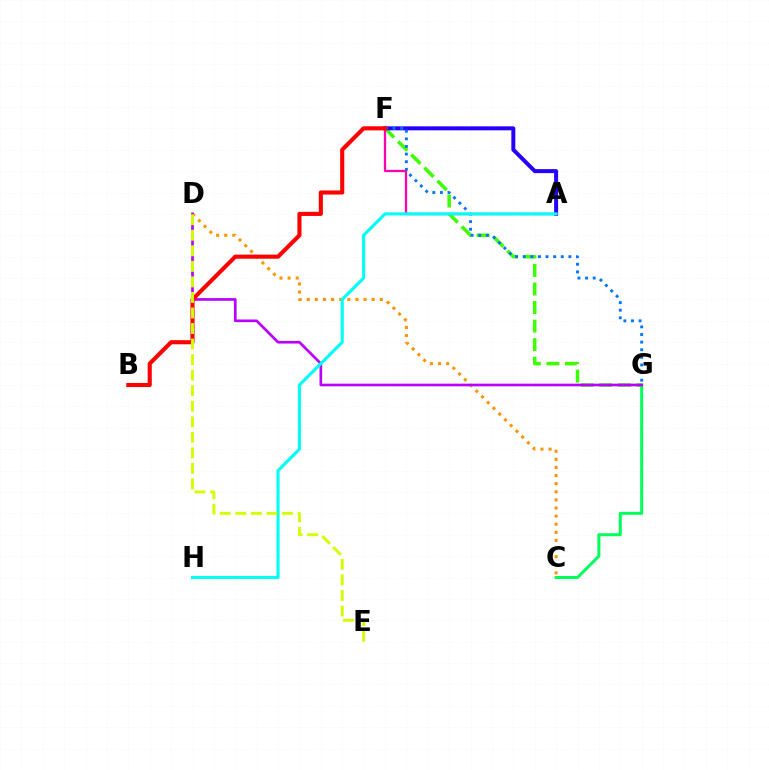{('C', 'G'): [{'color': '#00ff5c', 'line_style': 'solid', 'thickness': 2.17}], ('C', 'D'): [{'color': '#ff9400', 'line_style': 'dotted', 'thickness': 2.2}], ('F', 'G'): [{'color': '#3dff00', 'line_style': 'dashed', 'thickness': 2.52}, {'color': '#0074ff', 'line_style': 'dotted', 'thickness': 2.07}], ('A', 'F'): [{'color': '#2500ff', 'line_style': 'solid', 'thickness': 2.86}, {'color': '#ff00ac', 'line_style': 'solid', 'thickness': 1.64}], ('D', 'G'): [{'color': '#b900ff', 'line_style': 'solid', 'thickness': 1.93}], ('A', 'H'): [{'color': '#00fff6', 'line_style': 'solid', 'thickness': 2.23}], ('B', 'F'): [{'color': '#ff0000', 'line_style': 'solid', 'thickness': 2.95}], ('D', 'E'): [{'color': '#d1ff00', 'line_style': 'dashed', 'thickness': 2.11}]}